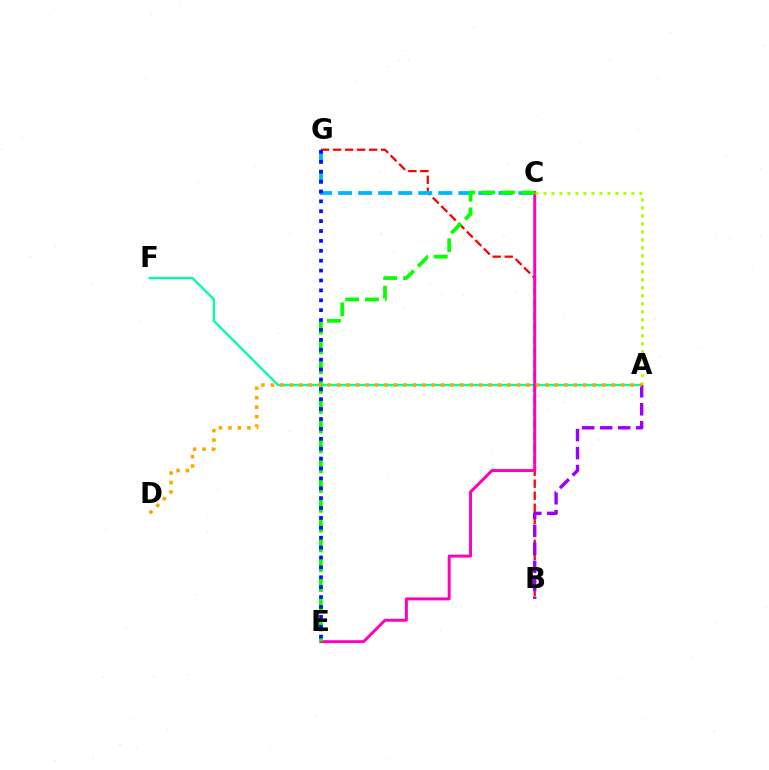{('A', 'F'): [{'color': '#00ff9d', 'line_style': 'solid', 'thickness': 1.64}], ('B', 'G'): [{'color': '#ff0000', 'line_style': 'dashed', 'thickness': 1.63}], ('C', 'E'): [{'color': '#ff00bd', 'line_style': 'solid', 'thickness': 2.12}, {'color': '#08ff00', 'line_style': 'dashed', 'thickness': 2.69}], ('C', 'G'): [{'color': '#00b5ff', 'line_style': 'dashed', 'thickness': 2.72}], ('A', 'C'): [{'color': '#b3ff00', 'line_style': 'dotted', 'thickness': 2.17}], ('A', 'B'): [{'color': '#9b00ff', 'line_style': 'dashed', 'thickness': 2.44}], ('E', 'G'): [{'color': '#0010ff', 'line_style': 'dotted', 'thickness': 2.69}], ('A', 'D'): [{'color': '#ffa500', 'line_style': 'dotted', 'thickness': 2.57}]}